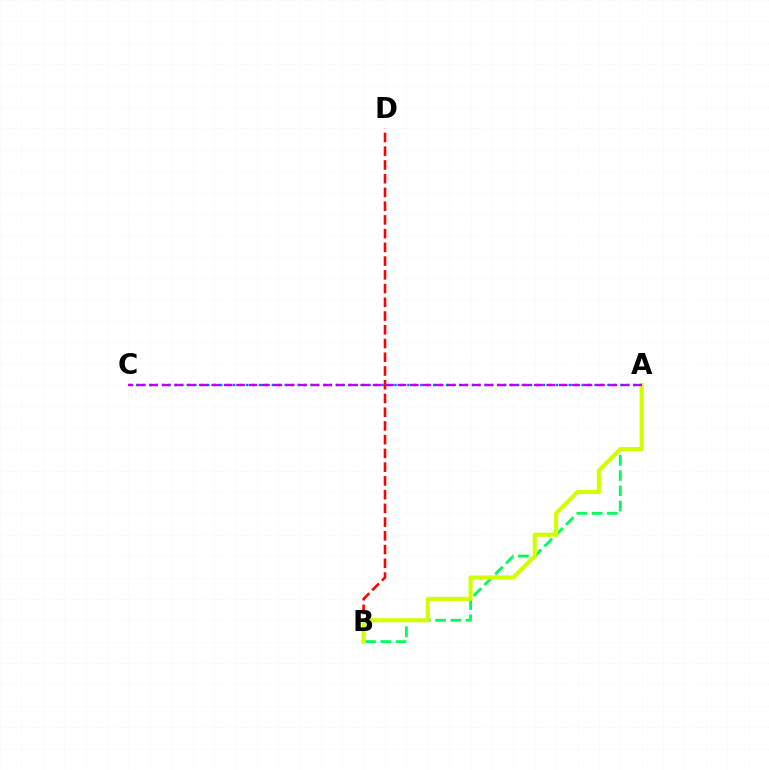{('A', 'B'): [{'color': '#00ff5c', 'line_style': 'dashed', 'thickness': 2.07}, {'color': '#d1ff00', 'line_style': 'solid', 'thickness': 2.97}], ('A', 'C'): [{'color': '#0074ff', 'line_style': 'dotted', 'thickness': 1.75}, {'color': '#b900ff', 'line_style': 'dashed', 'thickness': 1.69}], ('B', 'D'): [{'color': '#ff0000', 'line_style': 'dashed', 'thickness': 1.87}]}